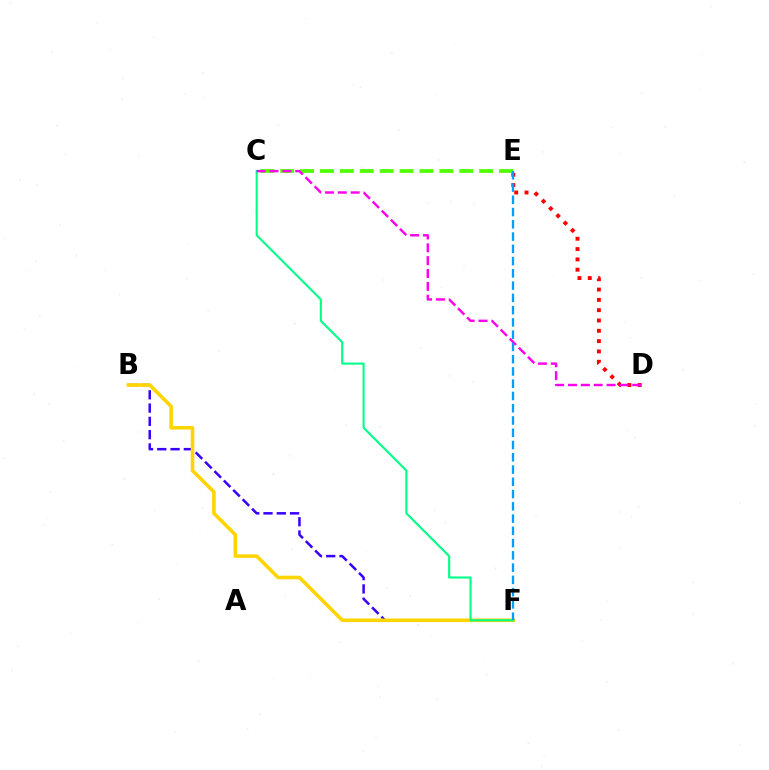{('D', 'E'): [{'color': '#ff0000', 'line_style': 'dotted', 'thickness': 2.8}], ('B', 'F'): [{'color': '#3700ff', 'line_style': 'dashed', 'thickness': 1.8}, {'color': '#ffd500', 'line_style': 'solid', 'thickness': 2.57}], ('C', 'F'): [{'color': '#00ff86', 'line_style': 'solid', 'thickness': 1.51}], ('C', 'E'): [{'color': '#4fff00', 'line_style': 'dashed', 'thickness': 2.7}], ('C', 'D'): [{'color': '#ff00ed', 'line_style': 'dashed', 'thickness': 1.75}], ('E', 'F'): [{'color': '#009eff', 'line_style': 'dashed', 'thickness': 1.67}]}